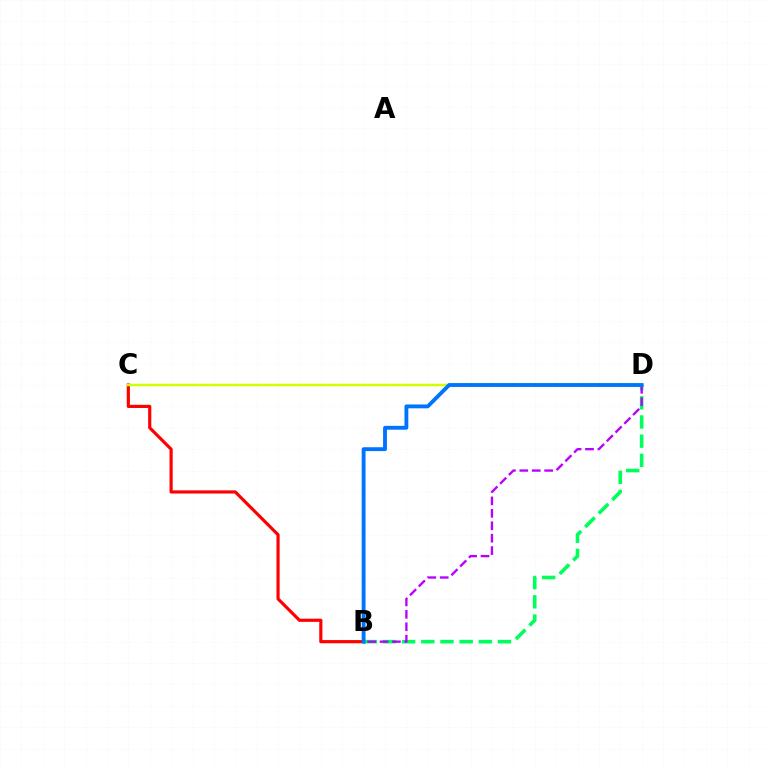{('B', 'C'): [{'color': '#ff0000', 'line_style': 'solid', 'thickness': 2.28}], ('C', 'D'): [{'color': '#d1ff00', 'line_style': 'solid', 'thickness': 1.8}], ('B', 'D'): [{'color': '#00ff5c', 'line_style': 'dashed', 'thickness': 2.6}, {'color': '#b900ff', 'line_style': 'dashed', 'thickness': 1.69}, {'color': '#0074ff', 'line_style': 'solid', 'thickness': 2.78}]}